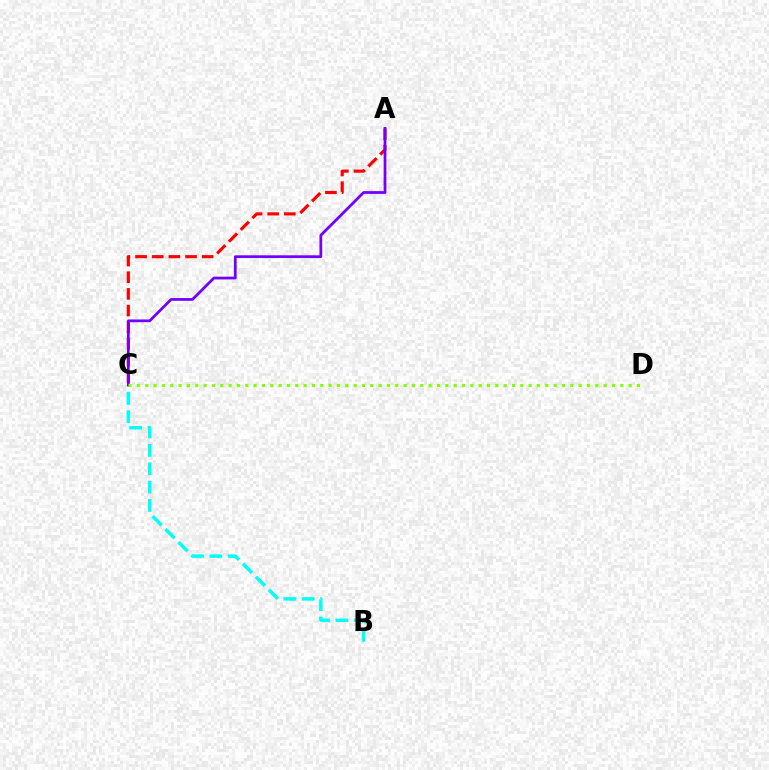{('B', 'C'): [{'color': '#00fff6', 'line_style': 'dashed', 'thickness': 2.49}], ('A', 'C'): [{'color': '#ff0000', 'line_style': 'dashed', 'thickness': 2.26}, {'color': '#7200ff', 'line_style': 'solid', 'thickness': 1.98}], ('C', 'D'): [{'color': '#84ff00', 'line_style': 'dotted', 'thickness': 2.26}]}